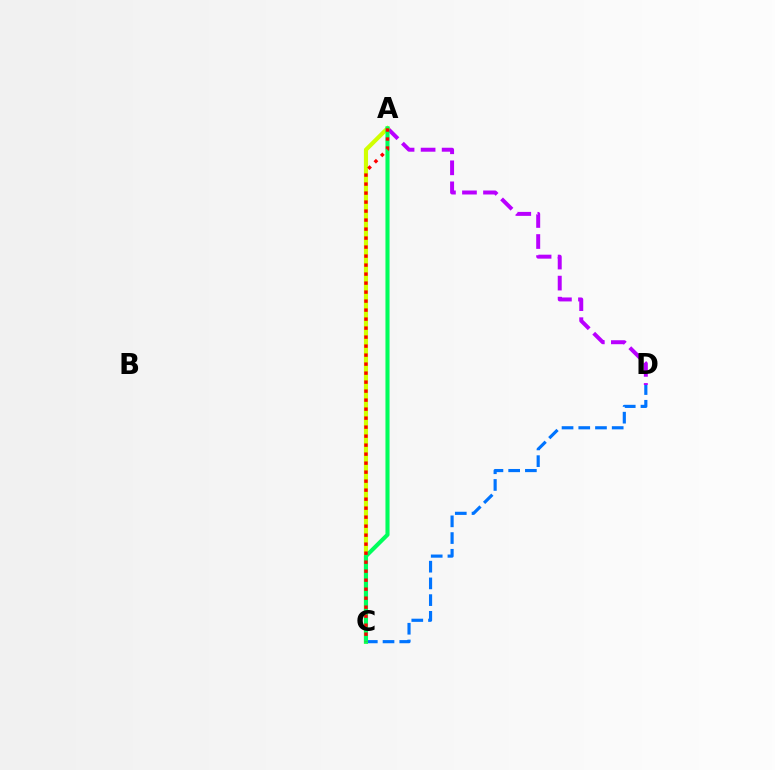{('A', 'D'): [{'color': '#b900ff', 'line_style': 'dashed', 'thickness': 2.86}], ('A', 'C'): [{'color': '#d1ff00', 'line_style': 'solid', 'thickness': 2.98}, {'color': '#00ff5c', 'line_style': 'solid', 'thickness': 2.94}, {'color': '#ff0000', 'line_style': 'dotted', 'thickness': 2.45}], ('C', 'D'): [{'color': '#0074ff', 'line_style': 'dashed', 'thickness': 2.27}]}